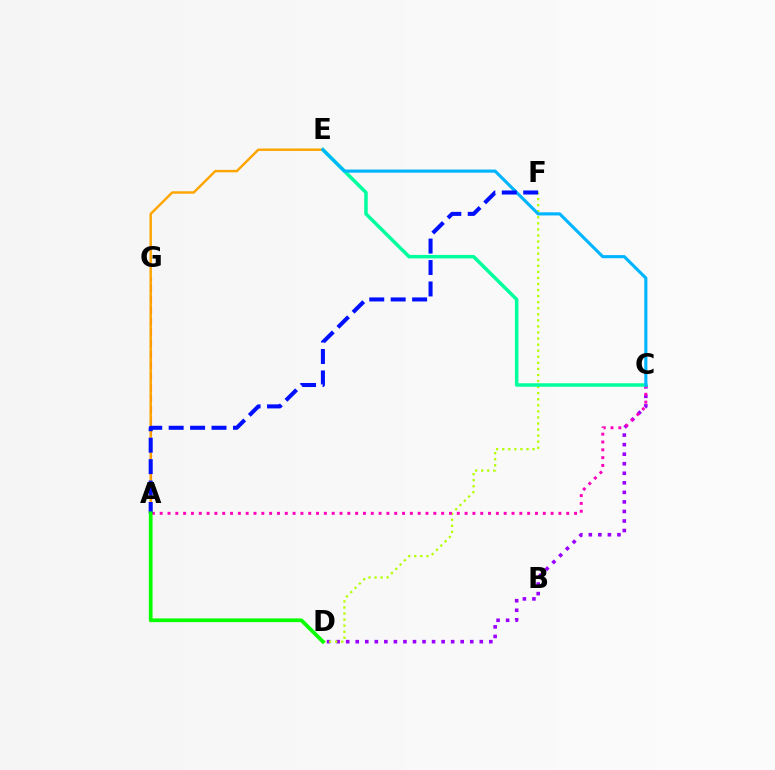{('A', 'G'): [{'color': '#ff0000', 'line_style': 'dashed', 'thickness': 1.5}], ('C', 'D'): [{'color': '#9b00ff', 'line_style': 'dotted', 'thickness': 2.59}], ('D', 'F'): [{'color': '#b3ff00', 'line_style': 'dotted', 'thickness': 1.65}], ('A', 'C'): [{'color': '#ff00bd', 'line_style': 'dotted', 'thickness': 2.12}], ('C', 'E'): [{'color': '#00ff9d', 'line_style': 'solid', 'thickness': 2.51}, {'color': '#00b5ff', 'line_style': 'solid', 'thickness': 2.25}], ('A', 'E'): [{'color': '#ffa500', 'line_style': 'solid', 'thickness': 1.76}], ('A', 'F'): [{'color': '#0010ff', 'line_style': 'dashed', 'thickness': 2.91}], ('A', 'D'): [{'color': '#08ff00', 'line_style': 'solid', 'thickness': 2.69}]}